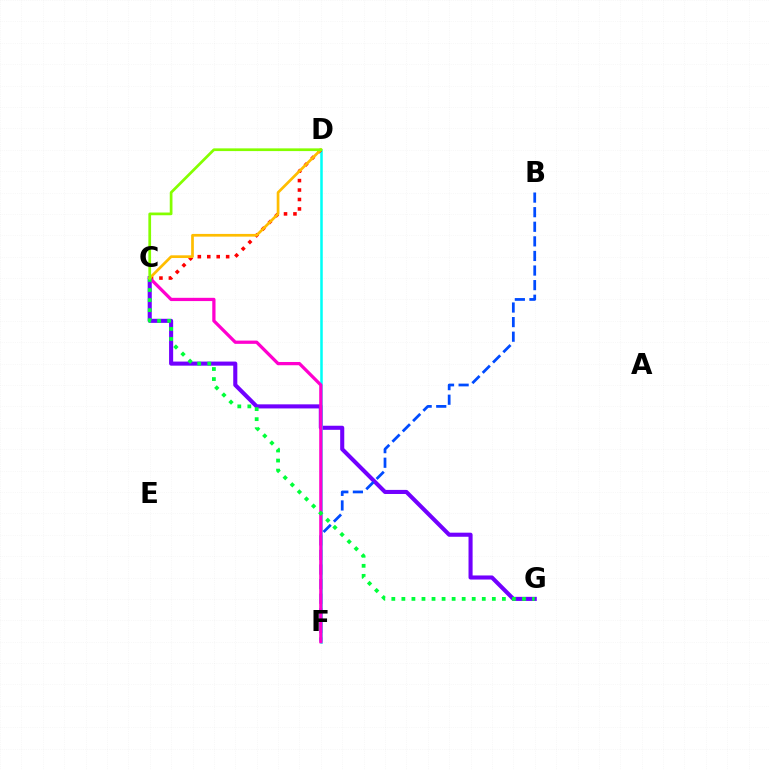{('C', 'G'): [{'color': '#7200ff', 'line_style': 'solid', 'thickness': 2.94}, {'color': '#00ff39', 'line_style': 'dotted', 'thickness': 2.73}], ('D', 'F'): [{'color': '#00fff6', 'line_style': 'solid', 'thickness': 1.82}], ('B', 'F'): [{'color': '#004bff', 'line_style': 'dashed', 'thickness': 1.98}], ('C', 'D'): [{'color': '#ff0000', 'line_style': 'dotted', 'thickness': 2.57}, {'color': '#ffbd00', 'line_style': 'solid', 'thickness': 1.95}, {'color': '#84ff00', 'line_style': 'solid', 'thickness': 1.96}], ('C', 'F'): [{'color': '#ff00cf', 'line_style': 'solid', 'thickness': 2.34}]}